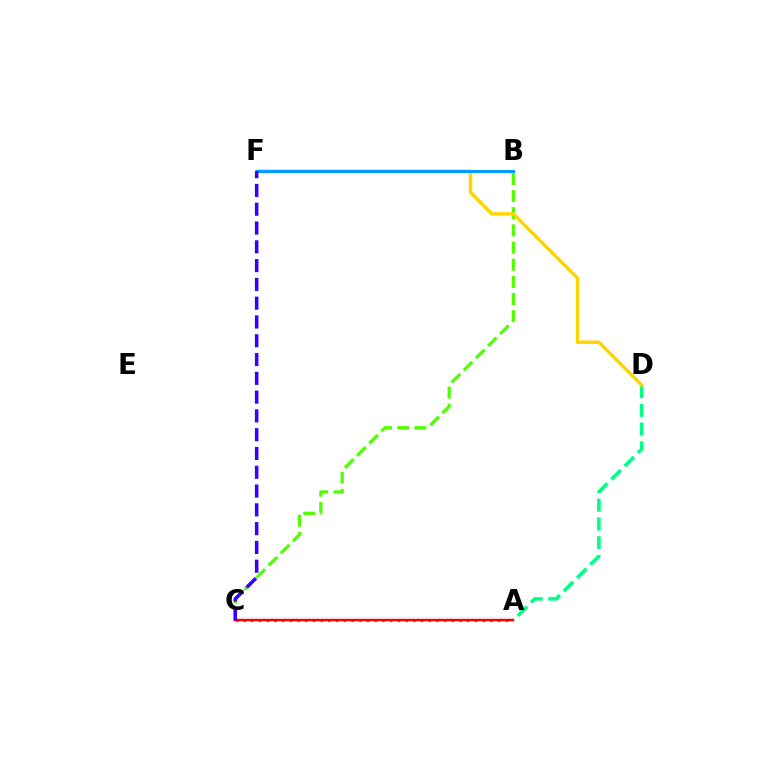{('A', 'C'): [{'color': '#ff00ed', 'line_style': 'dotted', 'thickness': 2.1}, {'color': '#ff0000', 'line_style': 'solid', 'thickness': 1.77}], ('B', 'C'): [{'color': '#4fff00', 'line_style': 'dashed', 'thickness': 2.33}], ('A', 'D'): [{'color': '#00ff86', 'line_style': 'dashed', 'thickness': 2.55}], ('D', 'F'): [{'color': '#ffd500', 'line_style': 'solid', 'thickness': 2.48}], ('B', 'F'): [{'color': '#009eff', 'line_style': 'solid', 'thickness': 2.15}], ('C', 'F'): [{'color': '#3700ff', 'line_style': 'dashed', 'thickness': 2.55}]}